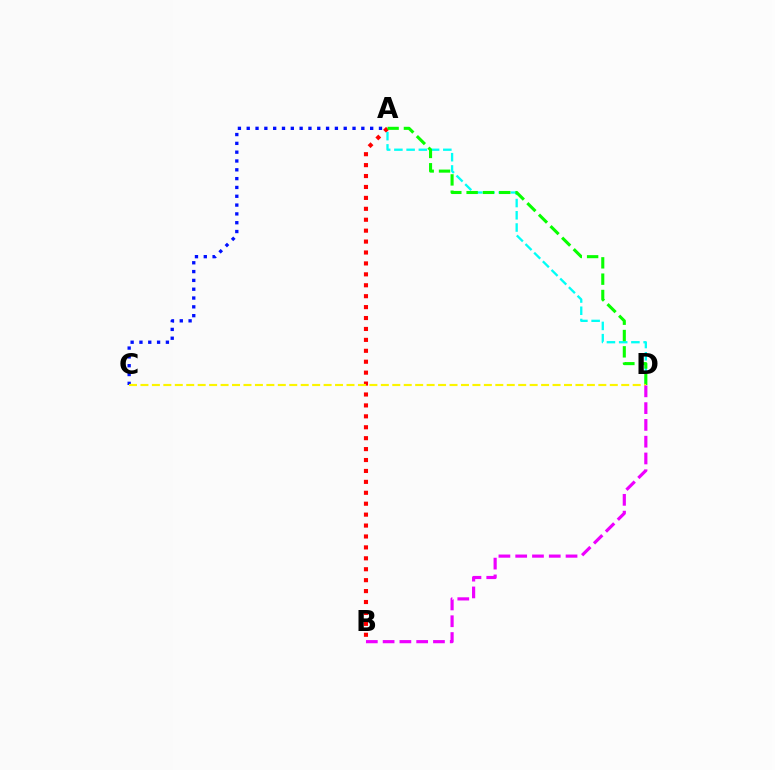{('A', 'B'): [{'color': '#ff0000', 'line_style': 'dotted', 'thickness': 2.97}], ('A', 'C'): [{'color': '#0010ff', 'line_style': 'dotted', 'thickness': 2.4}], ('A', 'D'): [{'color': '#00fff6', 'line_style': 'dashed', 'thickness': 1.66}, {'color': '#08ff00', 'line_style': 'dashed', 'thickness': 2.22}], ('C', 'D'): [{'color': '#fcf500', 'line_style': 'dashed', 'thickness': 1.56}], ('B', 'D'): [{'color': '#ee00ff', 'line_style': 'dashed', 'thickness': 2.28}]}